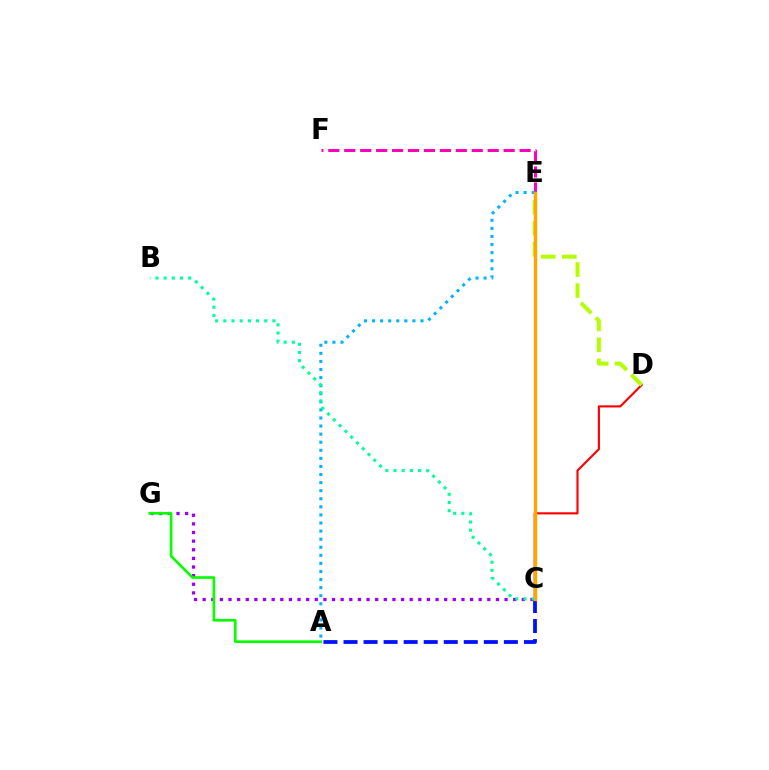{('C', 'D'): [{'color': '#ff0000', 'line_style': 'solid', 'thickness': 1.53}], ('D', 'E'): [{'color': '#b3ff00', 'line_style': 'dashed', 'thickness': 2.86}], ('A', 'C'): [{'color': '#0010ff', 'line_style': 'dashed', 'thickness': 2.72}], ('C', 'G'): [{'color': '#9b00ff', 'line_style': 'dotted', 'thickness': 2.34}], ('E', 'F'): [{'color': '#ff00bd', 'line_style': 'dashed', 'thickness': 2.17}], ('A', 'E'): [{'color': '#00b5ff', 'line_style': 'dotted', 'thickness': 2.19}], ('A', 'G'): [{'color': '#08ff00', 'line_style': 'solid', 'thickness': 1.9}], ('B', 'C'): [{'color': '#00ff9d', 'line_style': 'dotted', 'thickness': 2.22}], ('C', 'E'): [{'color': '#ffa500', 'line_style': 'solid', 'thickness': 2.44}]}